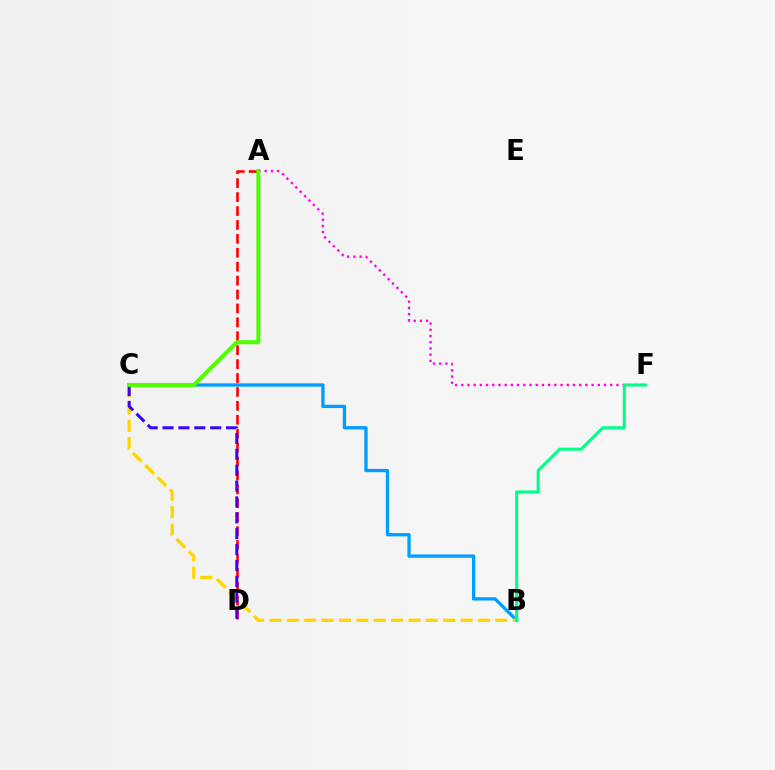{('B', 'C'): [{'color': '#009eff', 'line_style': 'solid', 'thickness': 2.38}, {'color': '#ffd500', 'line_style': 'dashed', 'thickness': 2.36}], ('A', 'D'): [{'color': '#ff0000', 'line_style': 'dashed', 'thickness': 1.89}], ('C', 'D'): [{'color': '#3700ff', 'line_style': 'dashed', 'thickness': 2.16}], ('A', 'F'): [{'color': '#ff00ed', 'line_style': 'dotted', 'thickness': 1.69}], ('B', 'F'): [{'color': '#00ff86', 'line_style': 'solid', 'thickness': 2.21}], ('A', 'C'): [{'color': '#4fff00', 'line_style': 'solid', 'thickness': 2.91}]}